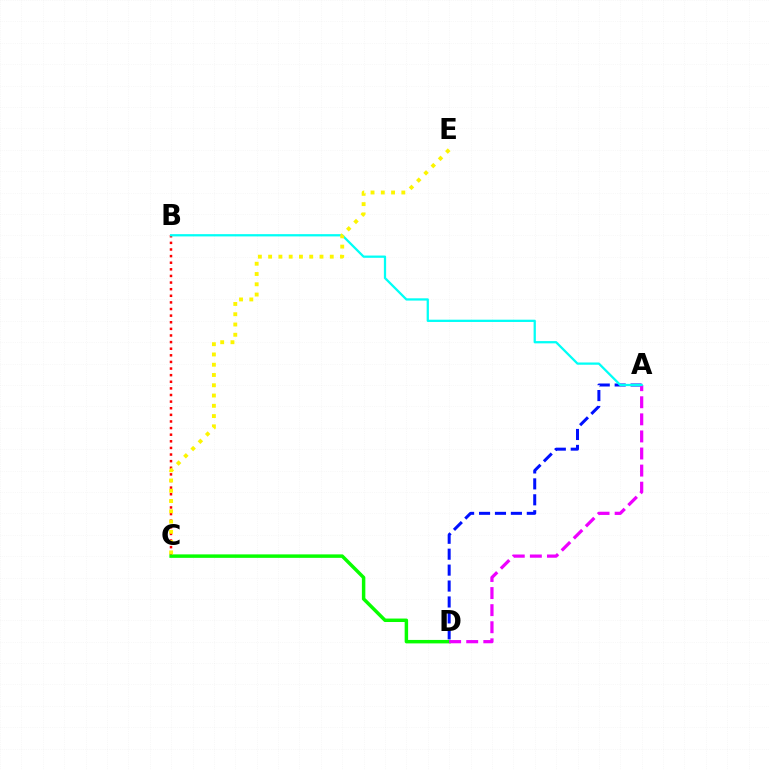{('A', 'D'): [{'color': '#0010ff', 'line_style': 'dashed', 'thickness': 2.16}, {'color': '#ee00ff', 'line_style': 'dashed', 'thickness': 2.32}], ('B', 'C'): [{'color': '#ff0000', 'line_style': 'dotted', 'thickness': 1.8}], ('C', 'D'): [{'color': '#08ff00', 'line_style': 'solid', 'thickness': 2.49}], ('A', 'B'): [{'color': '#00fff6', 'line_style': 'solid', 'thickness': 1.63}], ('C', 'E'): [{'color': '#fcf500', 'line_style': 'dotted', 'thickness': 2.79}]}